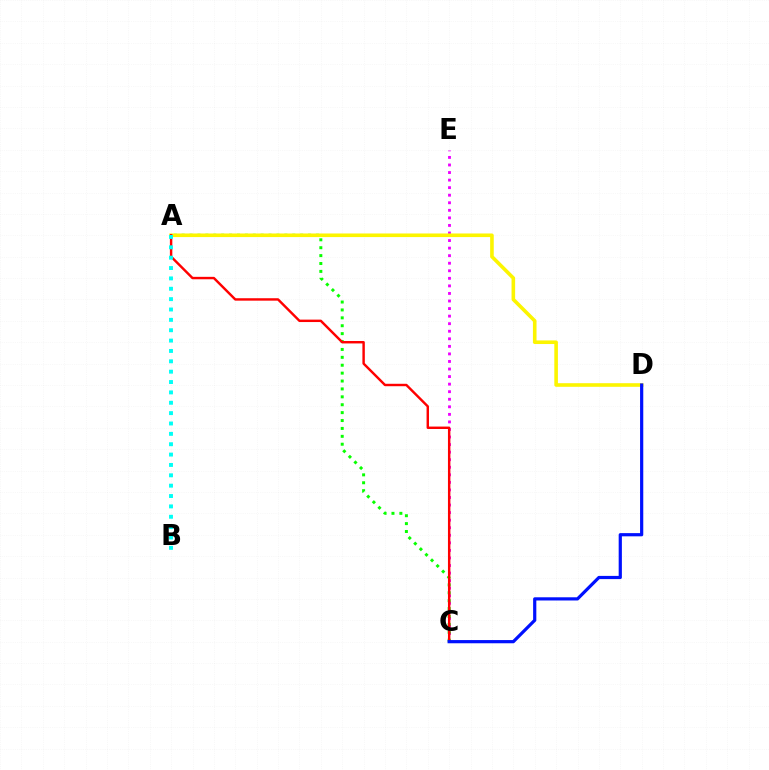{('C', 'E'): [{'color': '#ee00ff', 'line_style': 'dotted', 'thickness': 2.05}], ('A', 'C'): [{'color': '#08ff00', 'line_style': 'dotted', 'thickness': 2.15}, {'color': '#ff0000', 'line_style': 'solid', 'thickness': 1.75}], ('A', 'D'): [{'color': '#fcf500', 'line_style': 'solid', 'thickness': 2.59}], ('A', 'B'): [{'color': '#00fff6', 'line_style': 'dotted', 'thickness': 2.82}], ('C', 'D'): [{'color': '#0010ff', 'line_style': 'solid', 'thickness': 2.31}]}